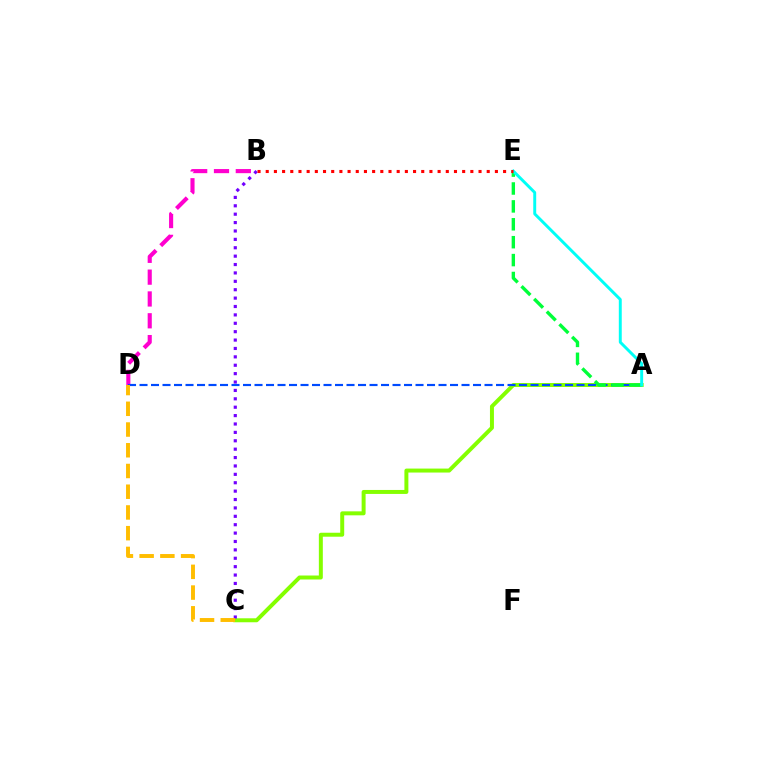{('B', 'D'): [{'color': '#ff00cf', 'line_style': 'dashed', 'thickness': 2.96}], ('A', 'C'): [{'color': '#84ff00', 'line_style': 'solid', 'thickness': 2.86}], ('A', 'D'): [{'color': '#004bff', 'line_style': 'dashed', 'thickness': 1.56}], ('A', 'E'): [{'color': '#00ff39', 'line_style': 'dashed', 'thickness': 2.43}, {'color': '#00fff6', 'line_style': 'solid', 'thickness': 2.12}], ('B', 'C'): [{'color': '#7200ff', 'line_style': 'dotted', 'thickness': 2.28}], ('C', 'D'): [{'color': '#ffbd00', 'line_style': 'dashed', 'thickness': 2.82}], ('B', 'E'): [{'color': '#ff0000', 'line_style': 'dotted', 'thickness': 2.22}]}